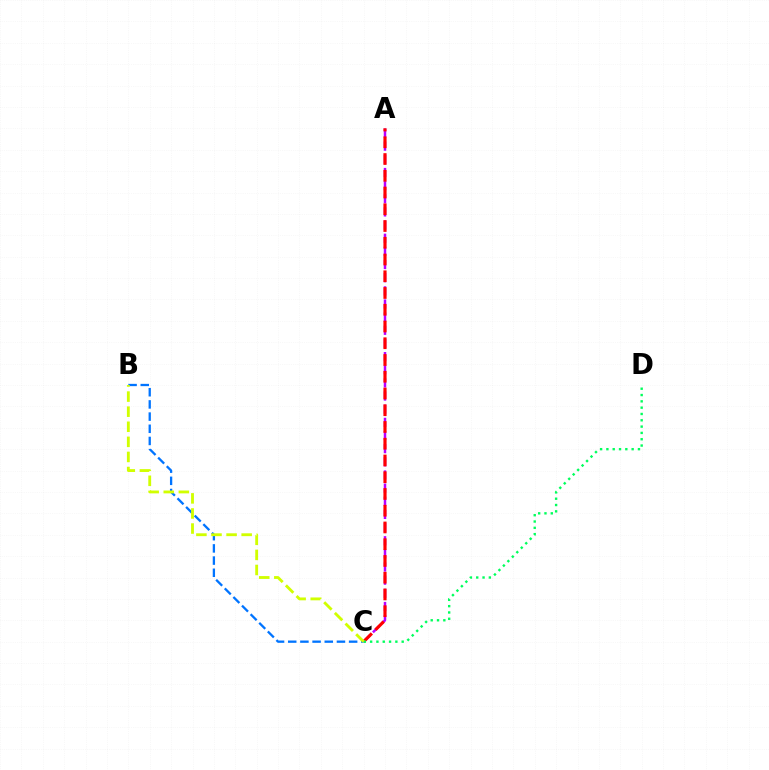{('B', 'C'): [{'color': '#0074ff', 'line_style': 'dashed', 'thickness': 1.66}, {'color': '#d1ff00', 'line_style': 'dashed', 'thickness': 2.05}], ('A', 'C'): [{'color': '#b900ff', 'line_style': 'dashed', 'thickness': 1.79}, {'color': '#ff0000', 'line_style': 'dashed', 'thickness': 2.28}], ('C', 'D'): [{'color': '#00ff5c', 'line_style': 'dotted', 'thickness': 1.72}]}